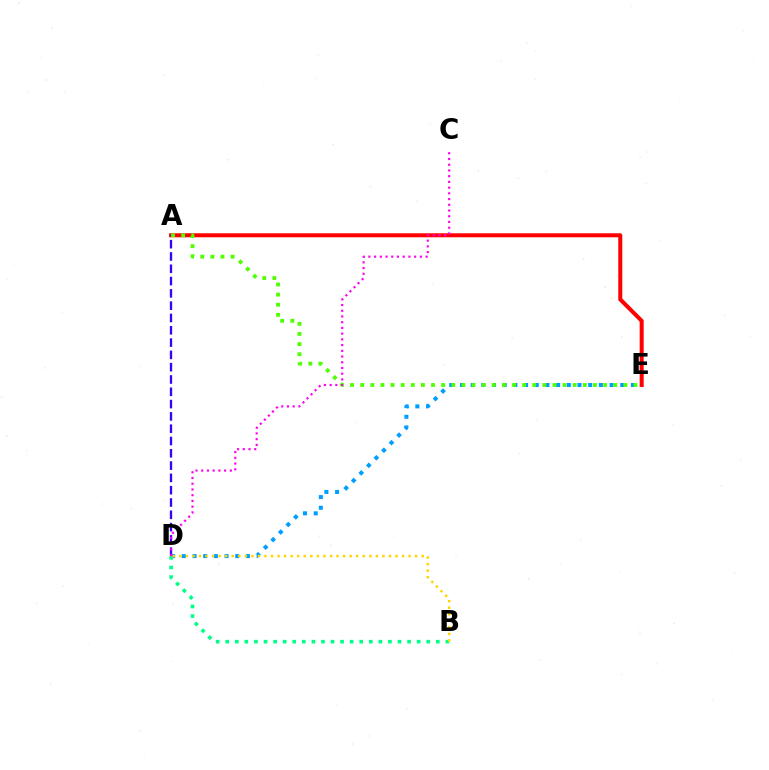{('A', 'E'): [{'color': '#ff0000', 'line_style': 'solid', 'thickness': 2.89}, {'color': '#4fff00', 'line_style': 'dotted', 'thickness': 2.75}], ('D', 'E'): [{'color': '#009eff', 'line_style': 'dotted', 'thickness': 2.9}], ('B', 'D'): [{'color': '#00ff86', 'line_style': 'dotted', 'thickness': 2.6}, {'color': '#ffd500', 'line_style': 'dotted', 'thickness': 1.78}], ('A', 'D'): [{'color': '#3700ff', 'line_style': 'dashed', 'thickness': 1.67}], ('C', 'D'): [{'color': '#ff00ed', 'line_style': 'dotted', 'thickness': 1.56}]}